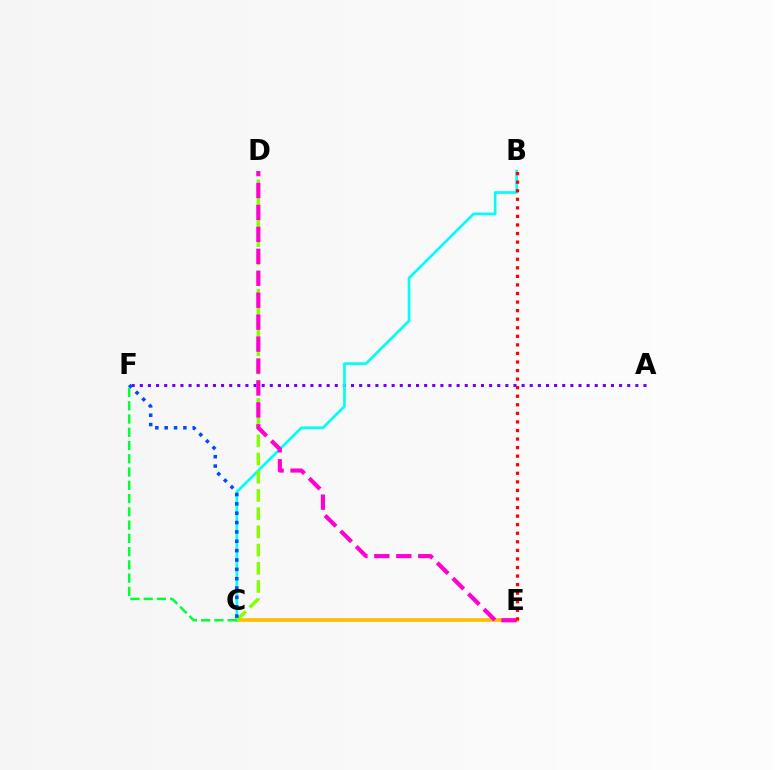{('A', 'F'): [{'color': '#7200ff', 'line_style': 'dotted', 'thickness': 2.21}], ('C', 'E'): [{'color': '#ffbd00', 'line_style': 'solid', 'thickness': 2.6}], ('B', 'C'): [{'color': '#00fff6', 'line_style': 'solid', 'thickness': 1.93}], ('C', 'D'): [{'color': '#84ff00', 'line_style': 'dashed', 'thickness': 2.47}], ('C', 'F'): [{'color': '#00ff39', 'line_style': 'dashed', 'thickness': 1.8}, {'color': '#004bff', 'line_style': 'dotted', 'thickness': 2.54}], ('D', 'E'): [{'color': '#ff00cf', 'line_style': 'dashed', 'thickness': 2.98}], ('B', 'E'): [{'color': '#ff0000', 'line_style': 'dotted', 'thickness': 2.33}]}